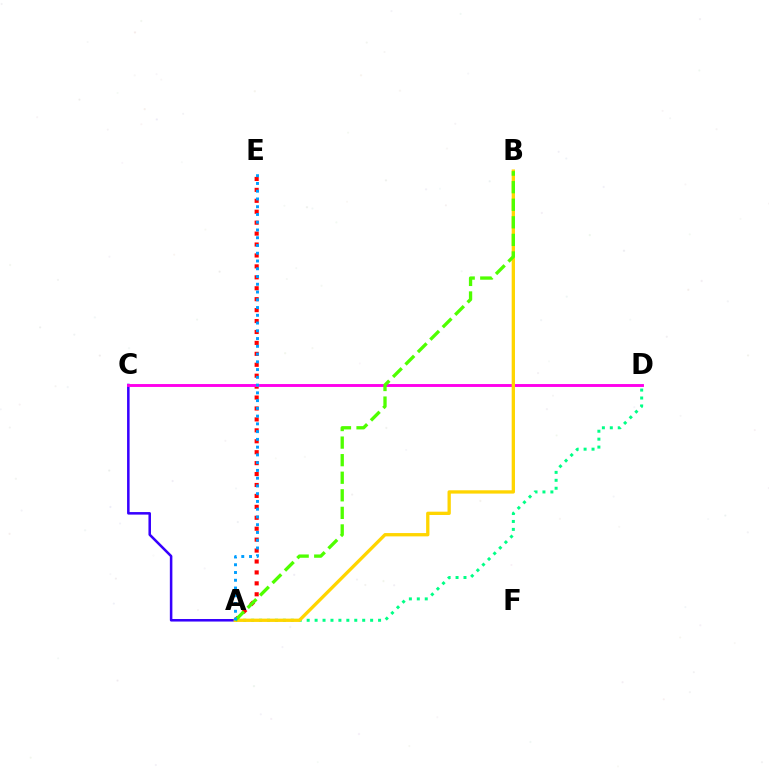{('A', 'C'): [{'color': '#3700ff', 'line_style': 'solid', 'thickness': 1.83}], ('A', 'D'): [{'color': '#00ff86', 'line_style': 'dotted', 'thickness': 2.16}], ('A', 'E'): [{'color': '#ff0000', 'line_style': 'dotted', 'thickness': 2.97}, {'color': '#009eff', 'line_style': 'dotted', 'thickness': 2.11}], ('C', 'D'): [{'color': '#ff00ed', 'line_style': 'solid', 'thickness': 2.09}], ('A', 'B'): [{'color': '#ffd500', 'line_style': 'solid', 'thickness': 2.38}, {'color': '#4fff00', 'line_style': 'dashed', 'thickness': 2.39}]}